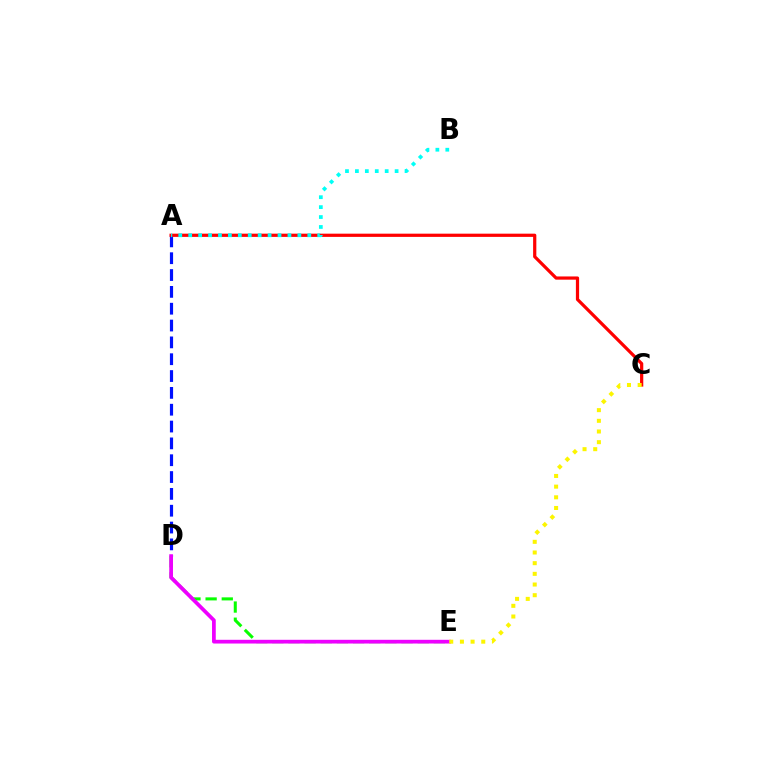{('A', 'D'): [{'color': '#0010ff', 'line_style': 'dashed', 'thickness': 2.29}], ('A', 'C'): [{'color': '#ff0000', 'line_style': 'solid', 'thickness': 2.32}], ('A', 'B'): [{'color': '#00fff6', 'line_style': 'dotted', 'thickness': 2.7}], ('D', 'E'): [{'color': '#08ff00', 'line_style': 'dashed', 'thickness': 2.19}, {'color': '#ee00ff', 'line_style': 'solid', 'thickness': 2.69}], ('C', 'E'): [{'color': '#fcf500', 'line_style': 'dotted', 'thickness': 2.9}]}